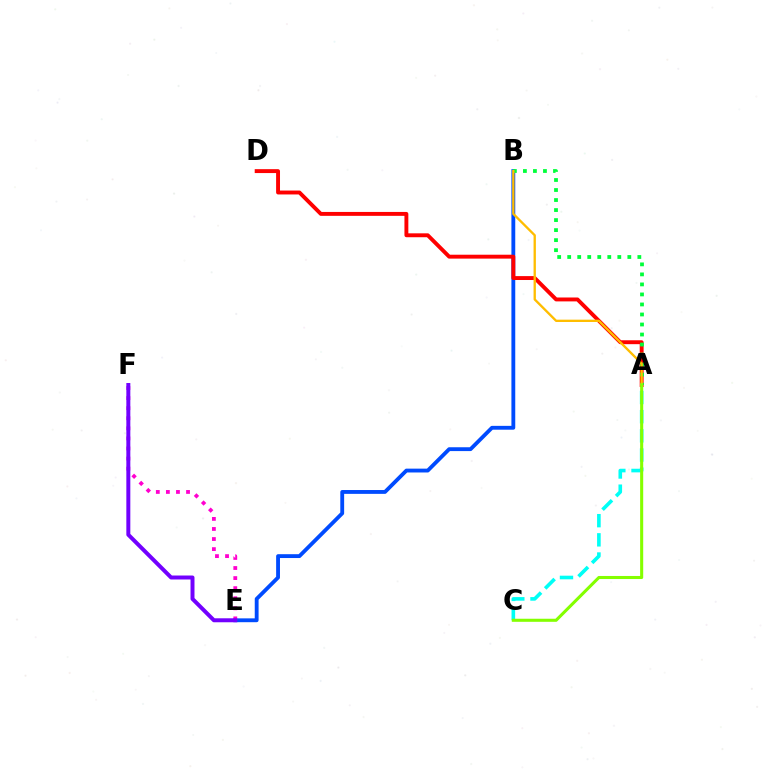{('B', 'E'): [{'color': '#004bff', 'line_style': 'solid', 'thickness': 2.76}], ('A', 'D'): [{'color': '#ff0000', 'line_style': 'solid', 'thickness': 2.81}], ('E', 'F'): [{'color': '#ff00cf', 'line_style': 'dotted', 'thickness': 2.74}, {'color': '#7200ff', 'line_style': 'solid', 'thickness': 2.86}], ('A', 'B'): [{'color': '#00ff39', 'line_style': 'dotted', 'thickness': 2.72}, {'color': '#ffbd00', 'line_style': 'solid', 'thickness': 1.68}], ('A', 'C'): [{'color': '#00fff6', 'line_style': 'dashed', 'thickness': 2.61}, {'color': '#84ff00', 'line_style': 'solid', 'thickness': 2.21}]}